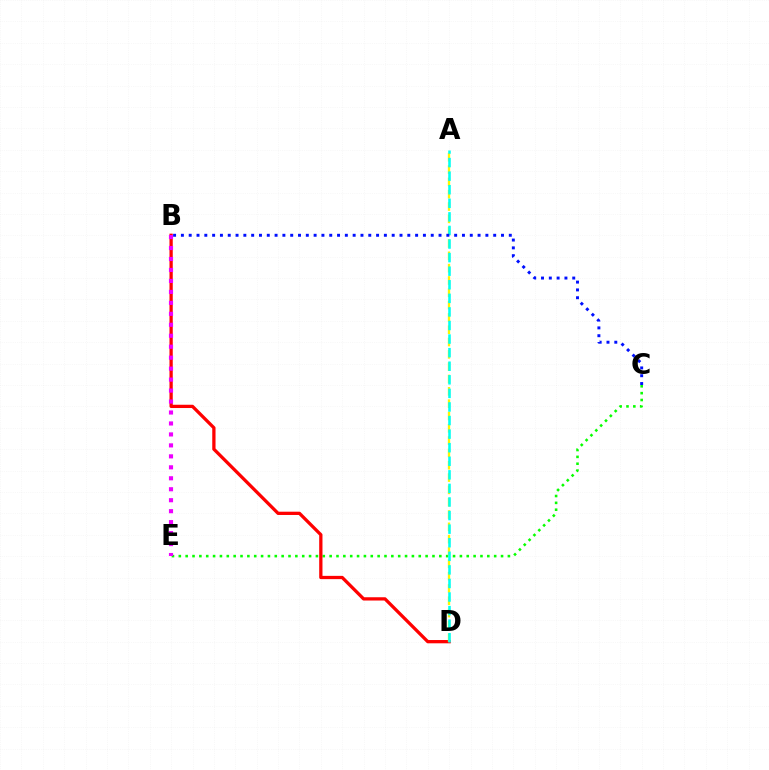{('C', 'E'): [{'color': '#08ff00', 'line_style': 'dotted', 'thickness': 1.86}], ('B', 'D'): [{'color': '#ff0000', 'line_style': 'solid', 'thickness': 2.36}], ('B', 'E'): [{'color': '#ee00ff', 'line_style': 'dotted', 'thickness': 2.98}], ('A', 'D'): [{'color': '#fcf500', 'line_style': 'dashed', 'thickness': 1.67}, {'color': '#00fff6', 'line_style': 'dashed', 'thickness': 1.84}], ('B', 'C'): [{'color': '#0010ff', 'line_style': 'dotted', 'thickness': 2.12}]}